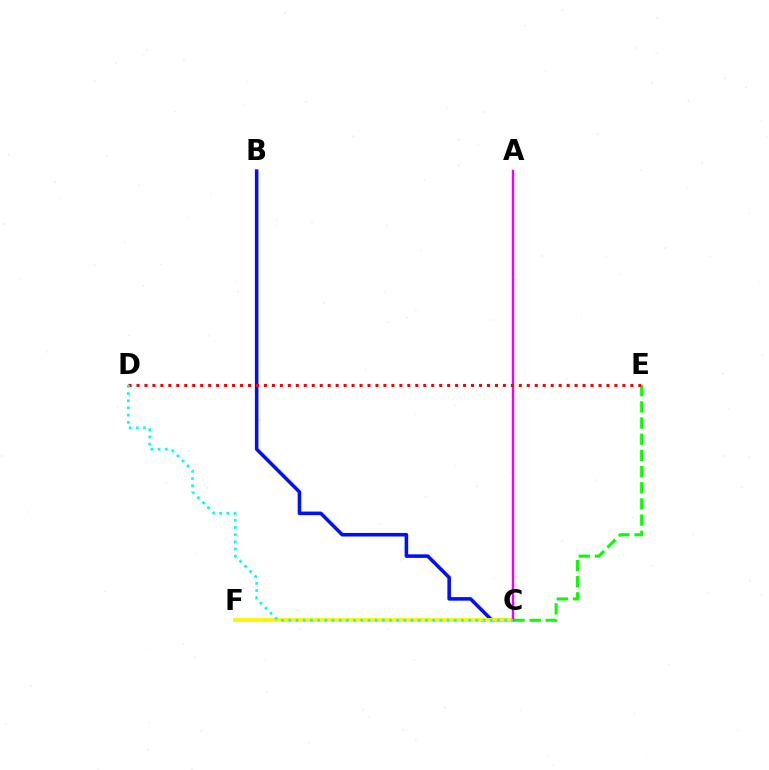{('B', 'C'): [{'color': '#0010ff', 'line_style': 'solid', 'thickness': 2.56}], ('C', 'F'): [{'color': '#fcf500', 'line_style': 'solid', 'thickness': 2.73}], ('C', 'E'): [{'color': '#08ff00', 'line_style': 'dashed', 'thickness': 2.2}], ('A', 'C'): [{'color': '#ee00ff', 'line_style': 'solid', 'thickness': 1.72}], ('D', 'E'): [{'color': '#ff0000', 'line_style': 'dotted', 'thickness': 2.16}], ('C', 'D'): [{'color': '#00fff6', 'line_style': 'dotted', 'thickness': 1.95}]}